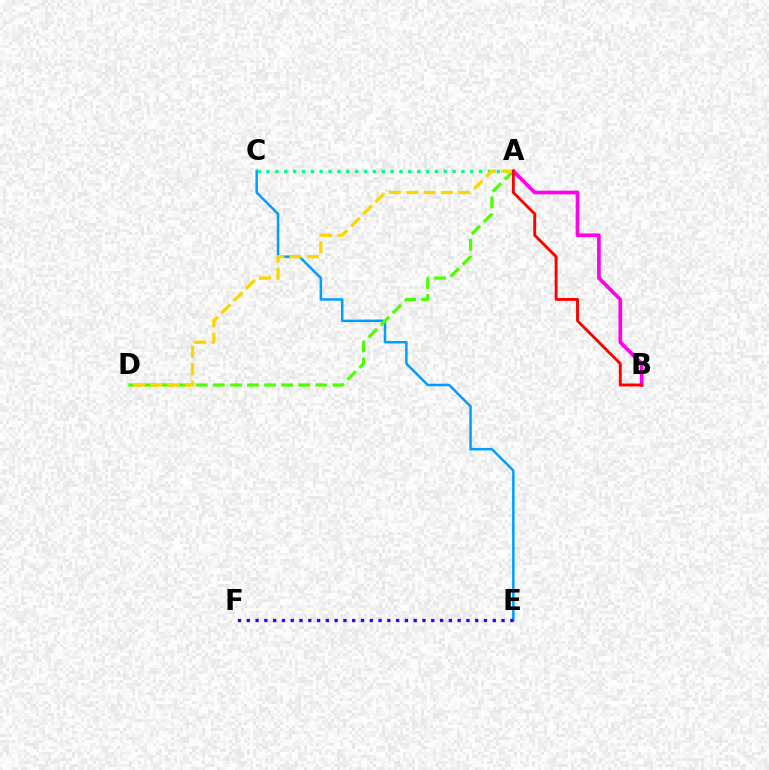{('C', 'E'): [{'color': '#009eff', 'line_style': 'solid', 'thickness': 1.8}], ('E', 'F'): [{'color': '#3700ff', 'line_style': 'dotted', 'thickness': 2.39}], ('A', 'D'): [{'color': '#4fff00', 'line_style': 'dashed', 'thickness': 2.32}, {'color': '#ffd500', 'line_style': 'dashed', 'thickness': 2.35}], ('A', 'B'): [{'color': '#ff00ed', 'line_style': 'solid', 'thickness': 2.65}, {'color': '#ff0000', 'line_style': 'solid', 'thickness': 2.09}], ('A', 'C'): [{'color': '#00ff86', 'line_style': 'dotted', 'thickness': 2.41}]}